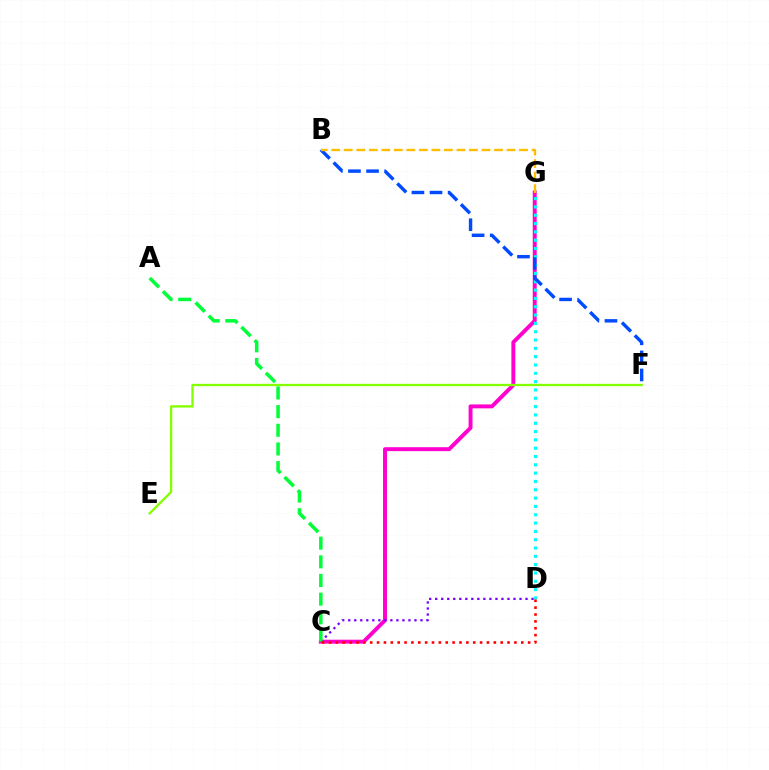{('C', 'G'): [{'color': '#ff00cf', 'line_style': 'solid', 'thickness': 2.83}], ('C', 'D'): [{'color': '#7200ff', 'line_style': 'dotted', 'thickness': 1.64}, {'color': '#ff0000', 'line_style': 'dotted', 'thickness': 1.87}], ('E', 'F'): [{'color': '#84ff00', 'line_style': 'solid', 'thickness': 1.67}], ('D', 'G'): [{'color': '#00fff6', 'line_style': 'dotted', 'thickness': 2.26}], ('B', 'F'): [{'color': '#004bff', 'line_style': 'dashed', 'thickness': 2.46}], ('A', 'C'): [{'color': '#00ff39', 'line_style': 'dashed', 'thickness': 2.53}], ('B', 'G'): [{'color': '#ffbd00', 'line_style': 'dashed', 'thickness': 1.7}]}